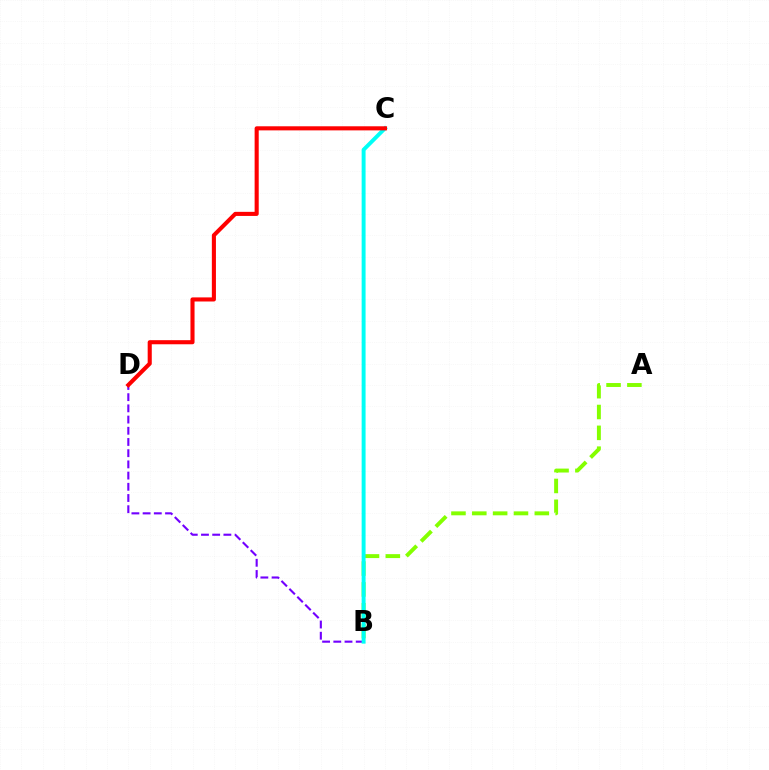{('B', 'D'): [{'color': '#7200ff', 'line_style': 'dashed', 'thickness': 1.52}], ('A', 'B'): [{'color': '#84ff00', 'line_style': 'dashed', 'thickness': 2.83}], ('B', 'C'): [{'color': '#00fff6', 'line_style': 'solid', 'thickness': 2.83}], ('C', 'D'): [{'color': '#ff0000', 'line_style': 'solid', 'thickness': 2.95}]}